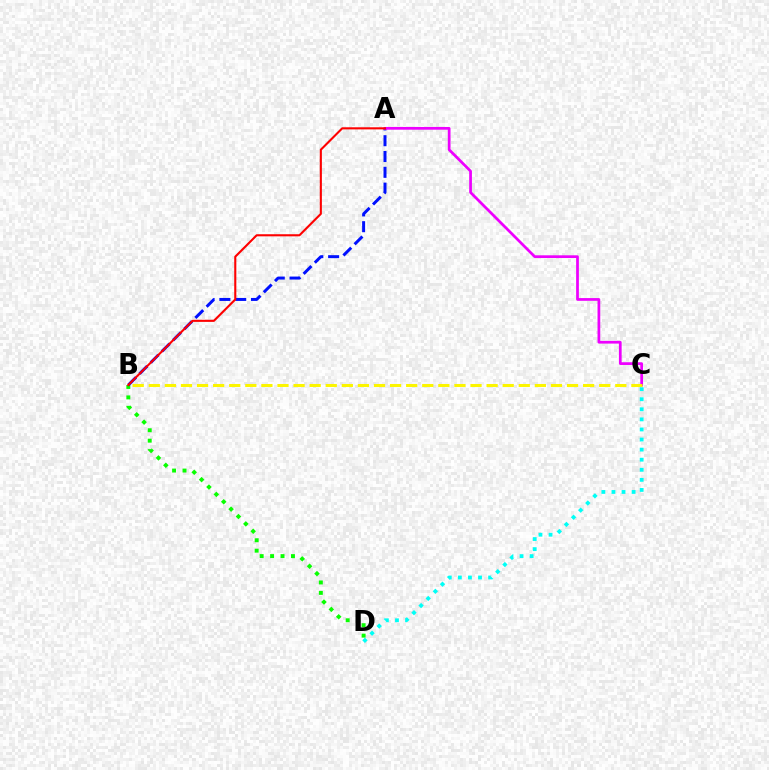{('B', 'D'): [{'color': '#08ff00', 'line_style': 'dotted', 'thickness': 2.83}], ('C', 'D'): [{'color': '#00fff6', 'line_style': 'dotted', 'thickness': 2.74}], ('A', 'B'): [{'color': '#0010ff', 'line_style': 'dashed', 'thickness': 2.15}, {'color': '#ff0000', 'line_style': 'solid', 'thickness': 1.51}], ('A', 'C'): [{'color': '#ee00ff', 'line_style': 'solid', 'thickness': 1.97}], ('B', 'C'): [{'color': '#fcf500', 'line_style': 'dashed', 'thickness': 2.19}]}